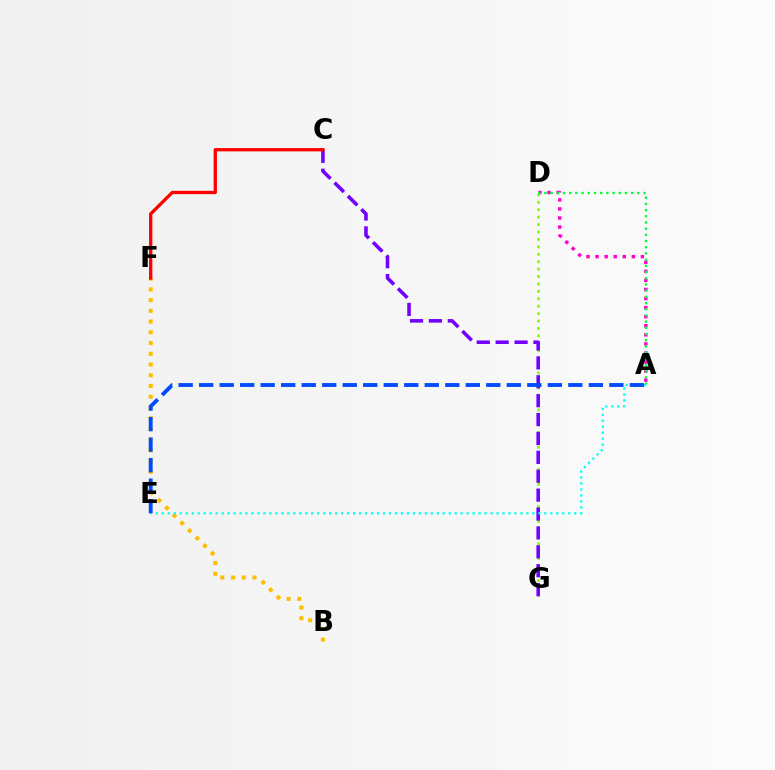{('A', 'D'): [{'color': '#ff00cf', 'line_style': 'dotted', 'thickness': 2.46}, {'color': '#00ff39', 'line_style': 'dotted', 'thickness': 1.68}], ('D', 'G'): [{'color': '#84ff00', 'line_style': 'dotted', 'thickness': 2.02}], ('B', 'F'): [{'color': '#ffbd00', 'line_style': 'dotted', 'thickness': 2.92}], ('C', 'G'): [{'color': '#7200ff', 'line_style': 'dashed', 'thickness': 2.57}], ('A', 'E'): [{'color': '#00fff6', 'line_style': 'dotted', 'thickness': 1.62}, {'color': '#004bff', 'line_style': 'dashed', 'thickness': 2.79}], ('C', 'F'): [{'color': '#ff0000', 'line_style': 'solid', 'thickness': 2.37}]}